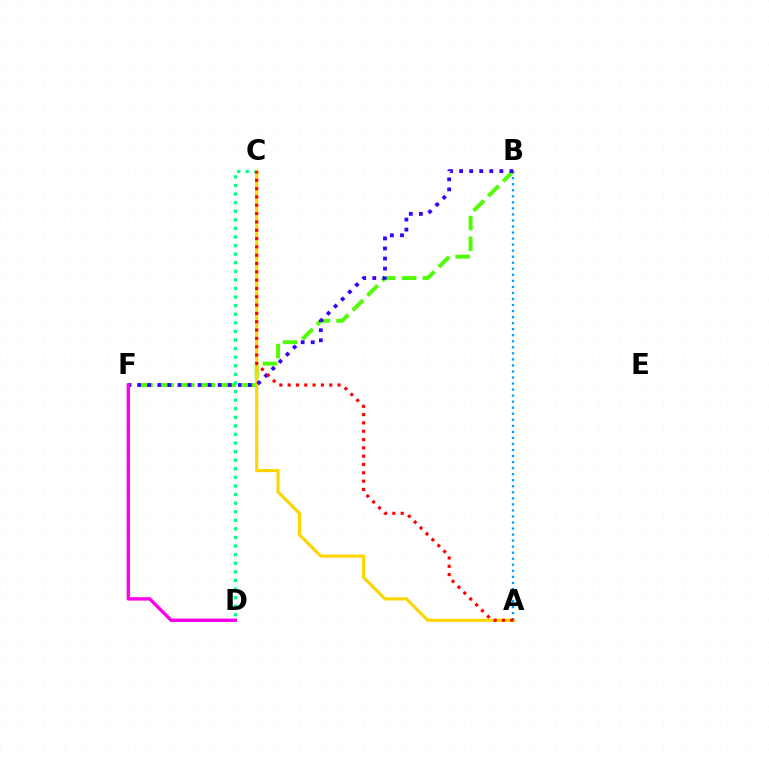{('B', 'F'): [{'color': '#4fff00', 'line_style': 'dashed', 'thickness': 2.83}, {'color': '#3700ff', 'line_style': 'dotted', 'thickness': 2.74}], ('C', 'D'): [{'color': '#00ff86', 'line_style': 'dotted', 'thickness': 2.33}], ('A', 'C'): [{'color': '#ffd500', 'line_style': 'solid', 'thickness': 2.27}, {'color': '#ff0000', 'line_style': 'dotted', 'thickness': 2.26}], ('A', 'B'): [{'color': '#009eff', 'line_style': 'dotted', 'thickness': 1.64}], ('D', 'F'): [{'color': '#ff00ed', 'line_style': 'solid', 'thickness': 2.45}]}